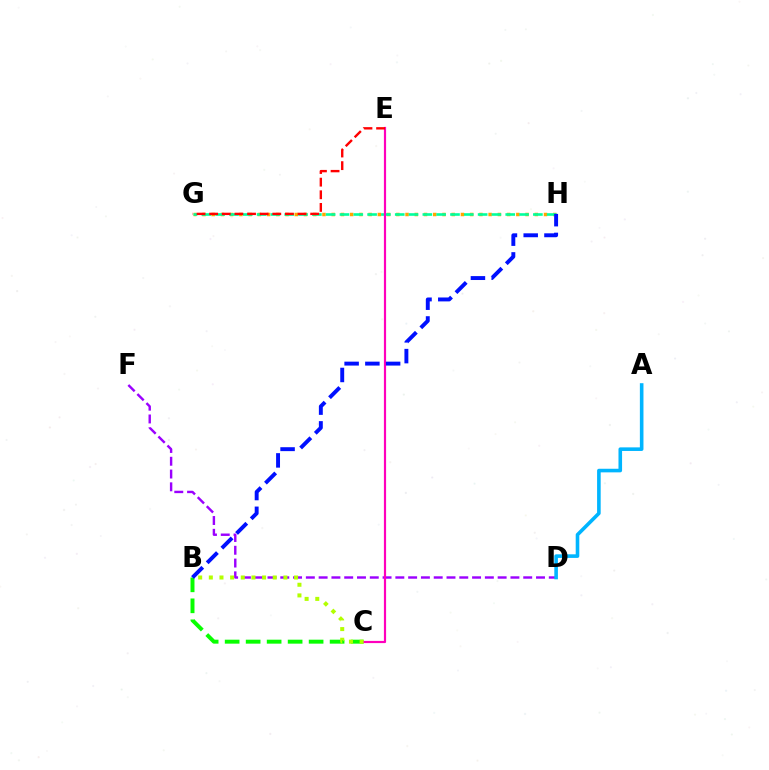{('G', 'H'): [{'color': '#ffa500', 'line_style': 'dotted', 'thickness': 2.51}, {'color': '#00ff9d', 'line_style': 'dashed', 'thickness': 1.88}], ('D', 'F'): [{'color': '#9b00ff', 'line_style': 'dashed', 'thickness': 1.74}], ('B', 'C'): [{'color': '#08ff00', 'line_style': 'dashed', 'thickness': 2.85}, {'color': '#b3ff00', 'line_style': 'dotted', 'thickness': 2.89}], ('C', 'E'): [{'color': '#ff00bd', 'line_style': 'solid', 'thickness': 1.58}], ('E', 'G'): [{'color': '#ff0000', 'line_style': 'dashed', 'thickness': 1.72}], ('A', 'D'): [{'color': '#00b5ff', 'line_style': 'solid', 'thickness': 2.59}], ('B', 'H'): [{'color': '#0010ff', 'line_style': 'dashed', 'thickness': 2.82}]}